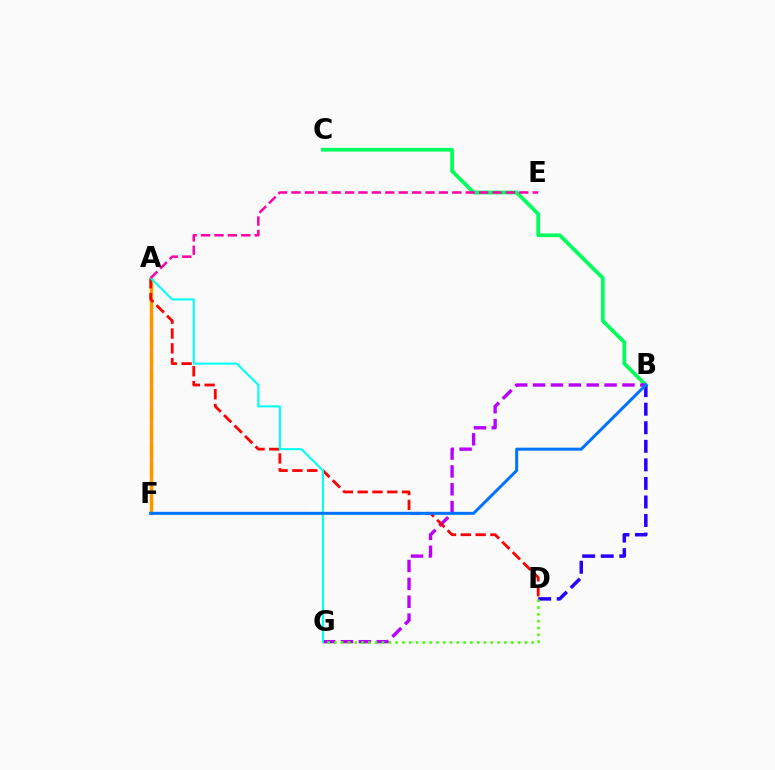{('B', 'C'): [{'color': '#00ff5c', 'line_style': 'solid', 'thickness': 2.69}], ('B', 'G'): [{'color': '#b900ff', 'line_style': 'dashed', 'thickness': 2.43}], ('A', 'F'): [{'color': '#d1ff00', 'line_style': 'dashed', 'thickness': 2.5}, {'color': '#ff9400', 'line_style': 'solid', 'thickness': 2.43}], ('B', 'D'): [{'color': '#2500ff', 'line_style': 'dashed', 'thickness': 2.52}], ('D', 'G'): [{'color': '#3dff00', 'line_style': 'dotted', 'thickness': 1.85}], ('A', 'D'): [{'color': '#ff0000', 'line_style': 'dashed', 'thickness': 2.01}], ('A', 'G'): [{'color': '#00fff6', 'line_style': 'solid', 'thickness': 1.5}], ('A', 'E'): [{'color': '#ff00ac', 'line_style': 'dashed', 'thickness': 1.82}], ('B', 'F'): [{'color': '#0074ff', 'line_style': 'solid', 'thickness': 2.18}]}